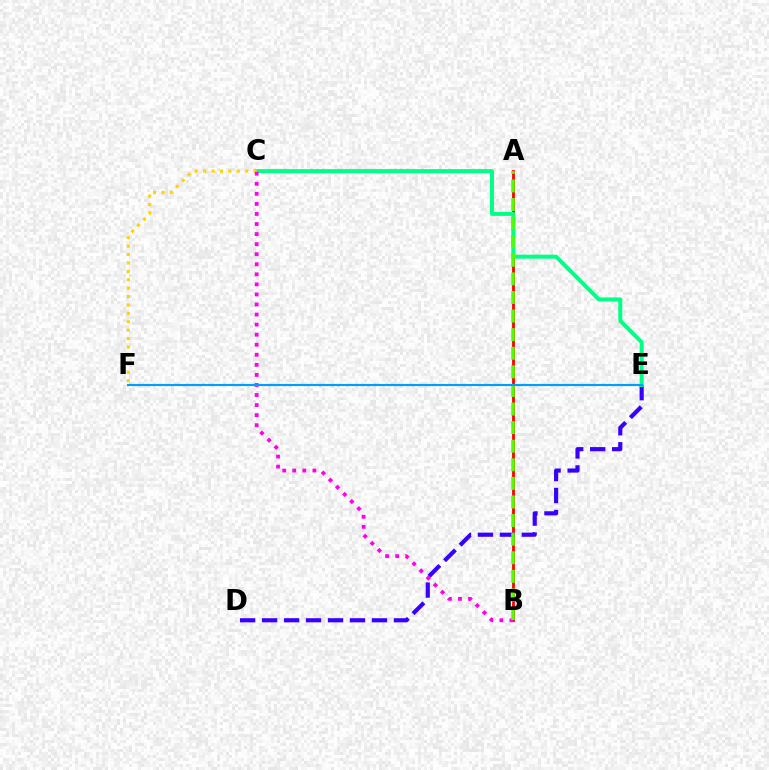{('A', 'B'): [{'color': '#ff0000', 'line_style': 'solid', 'thickness': 2.02}, {'color': '#4fff00', 'line_style': 'dashed', 'thickness': 2.53}], ('D', 'E'): [{'color': '#3700ff', 'line_style': 'dashed', 'thickness': 2.99}], ('C', 'E'): [{'color': '#00ff86', 'line_style': 'solid', 'thickness': 2.88}], ('C', 'F'): [{'color': '#ffd500', 'line_style': 'dotted', 'thickness': 2.29}], ('B', 'C'): [{'color': '#ff00ed', 'line_style': 'dotted', 'thickness': 2.73}], ('E', 'F'): [{'color': '#009eff', 'line_style': 'solid', 'thickness': 1.55}]}